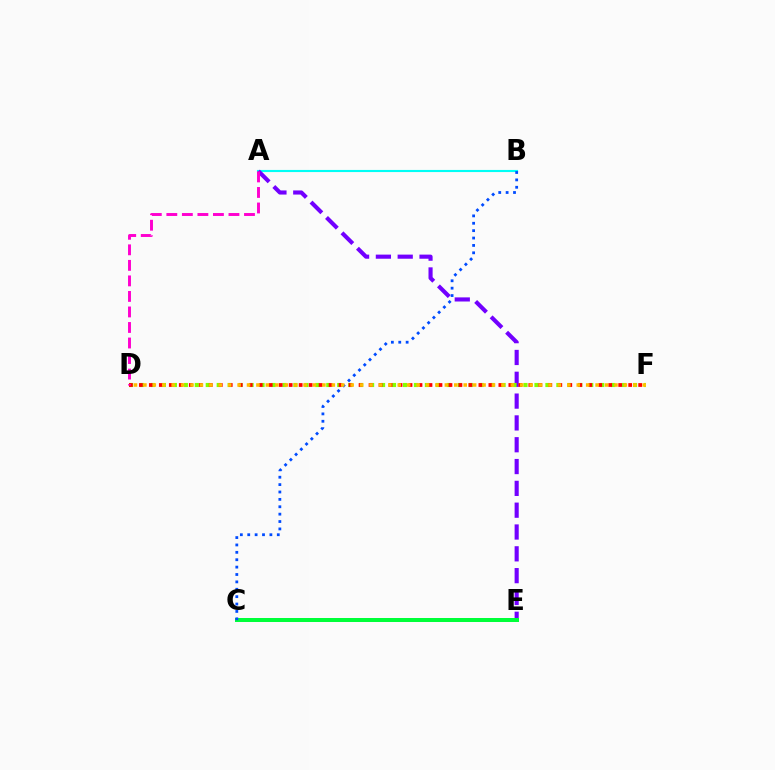{('A', 'B'): [{'color': '#00fff6', 'line_style': 'solid', 'thickness': 1.53}], ('A', 'E'): [{'color': '#7200ff', 'line_style': 'dashed', 'thickness': 2.96}], ('D', 'F'): [{'color': '#84ff00', 'line_style': 'dotted', 'thickness': 2.98}, {'color': '#ff0000', 'line_style': 'dotted', 'thickness': 2.71}, {'color': '#ffbd00', 'line_style': 'dotted', 'thickness': 2.56}], ('C', 'E'): [{'color': '#00ff39', 'line_style': 'solid', 'thickness': 2.87}], ('B', 'C'): [{'color': '#004bff', 'line_style': 'dotted', 'thickness': 2.01}], ('A', 'D'): [{'color': '#ff00cf', 'line_style': 'dashed', 'thickness': 2.11}]}